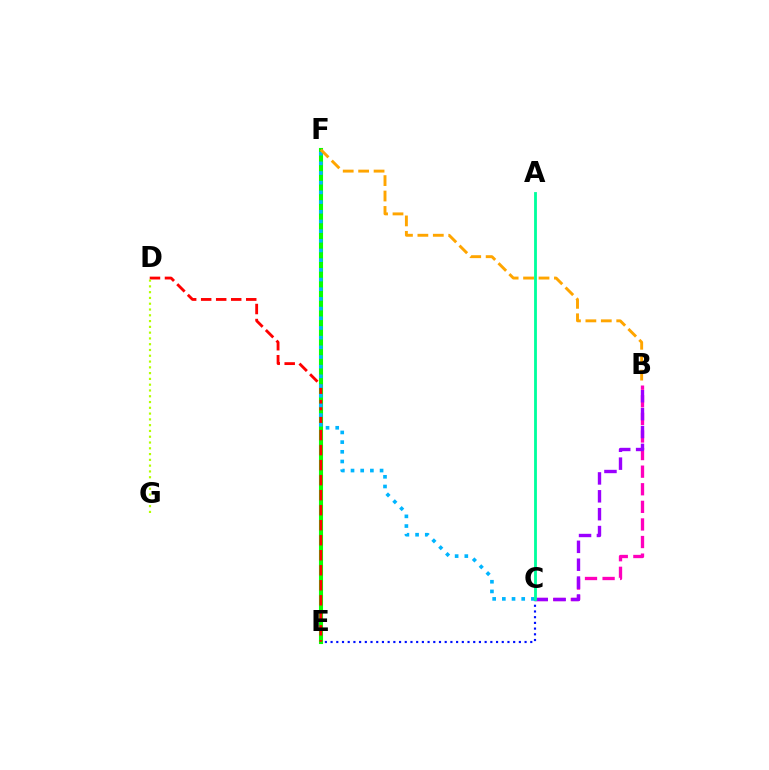{('C', 'E'): [{'color': '#0010ff', 'line_style': 'dotted', 'thickness': 1.55}], ('B', 'C'): [{'color': '#ff00bd', 'line_style': 'dashed', 'thickness': 2.39}, {'color': '#9b00ff', 'line_style': 'dashed', 'thickness': 2.43}], ('E', 'F'): [{'color': '#08ff00', 'line_style': 'solid', 'thickness': 2.94}], ('D', 'E'): [{'color': '#ff0000', 'line_style': 'dashed', 'thickness': 2.04}], ('C', 'F'): [{'color': '#00b5ff', 'line_style': 'dotted', 'thickness': 2.63}], ('B', 'F'): [{'color': '#ffa500', 'line_style': 'dashed', 'thickness': 2.1}], ('D', 'G'): [{'color': '#b3ff00', 'line_style': 'dotted', 'thickness': 1.57}], ('A', 'C'): [{'color': '#00ff9d', 'line_style': 'solid', 'thickness': 2.03}]}